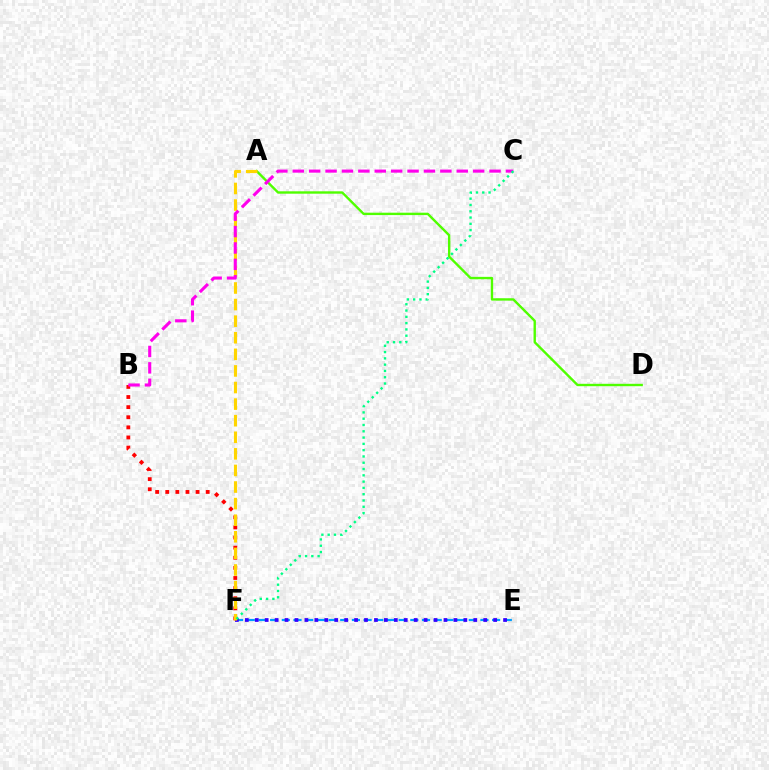{('E', 'F'): [{'color': '#009eff', 'line_style': 'dashed', 'thickness': 1.59}, {'color': '#3700ff', 'line_style': 'dotted', 'thickness': 2.7}], ('A', 'D'): [{'color': '#4fff00', 'line_style': 'solid', 'thickness': 1.72}], ('B', 'F'): [{'color': '#ff0000', 'line_style': 'dotted', 'thickness': 2.75}], ('A', 'F'): [{'color': '#ffd500', 'line_style': 'dashed', 'thickness': 2.25}], ('B', 'C'): [{'color': '#ff00ed', 'line_style': 'dashed', 'thickness': 2.23}], ('C', 'F'): [{'color': '#00ff86', 'line_style': 'dotted', 'thickness': 1.71}]}